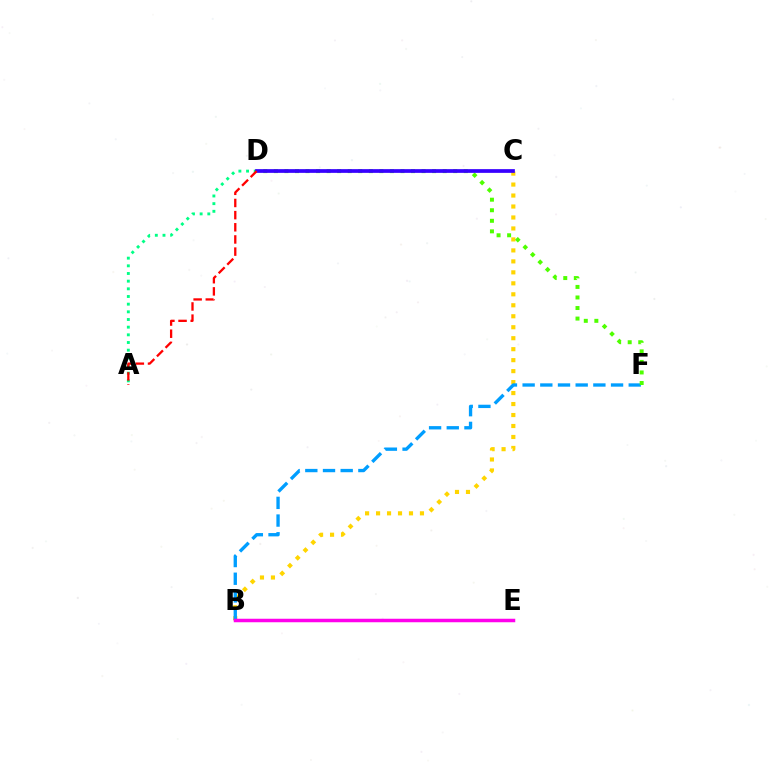{('B', 'C'): [{'color': '#ffd500', 'line_style': 'dotted', 'thickness': 2.98}], ('B', 'F'): [{'color': '#009eff', 'line_style': 'dashed', 'thickness': 2.4}], ('A', 'D'): [{'color': '#00ff86', 'line_style': 'dotted', 'thickness': 2.08}, {'color': '#ff0000', 'line_style': 'dashed', 'thickness': 1.65}], ('D', 'F'): [{'color': '#4fff00', 'line_style': 'dotted', 'thickness': 2.87}], ('C', 'D'): [{'color': '#3700ff', 'line_style': 'solid', 'thickness': 2.69}], ('B', 'E'): [{'color': '#ff00ed', 'line_style': 'solid', 'thickness': 2.52}]}